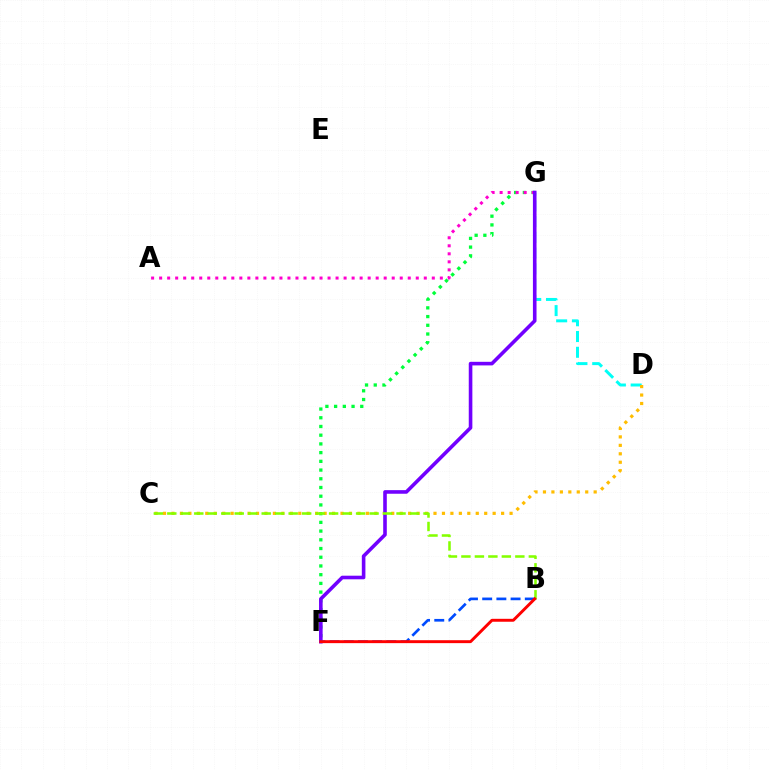{('D', 'G'): [{'color': '#00fff6', 'line_style': 'dashed', 'thickness': 2.14}], ('F', 'G'): [{'color': '#00ff39', 'line_style': 'dotted', 'thickness': 2.37}, {'color': '#7200ff', 'line_style': 'solid', 'thickness': 2.59}], ('A', 'G'): [{'color': '#ff00cf', 'line_style': 'dotted', 'thickness': 2.18}], ('C', 'D'): [{'color': '#ffbd00', 'line_style': 'dotted', 'thickness': 2.3}], ('B', 'F'): [{'color': '#004bff', 'line_style': 'dashed', 'thickness': 1.93}, {'color': '#ff0000', 'line_style': 'solid', 'thickness': 2.11}], ('B', 'C'): [{'color': '#84ff00', 'line_style': 'dashed', 'thickness': 1.83}]}